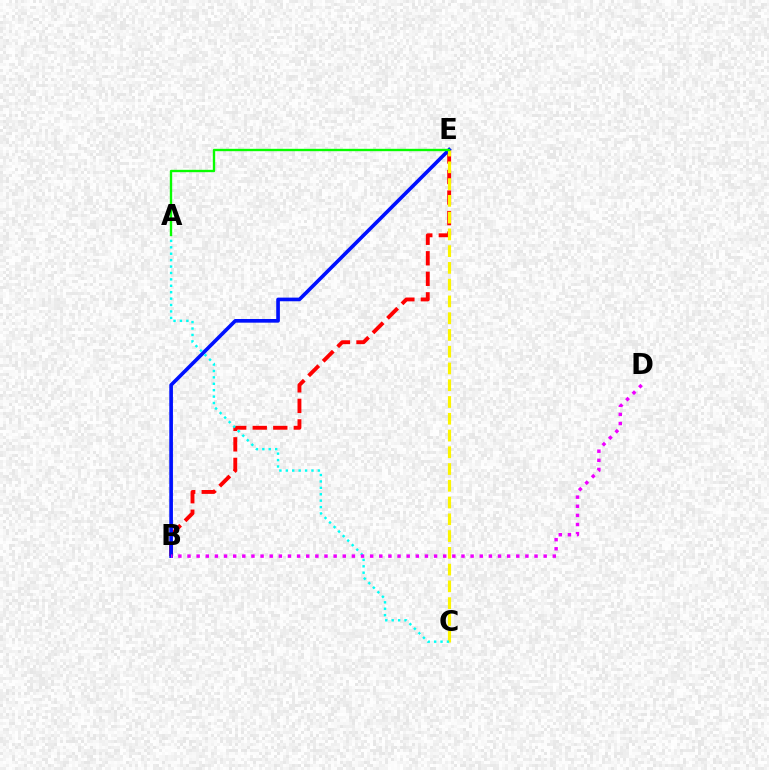{('B', 'E'): [{'color': '#ff0000', 'line_style': 'dashed', 'thickness': 2.79}, {'color': '#0010ff', 'line_style': 'solid', 'thickness': 2.63}], ('C', 'E'): [{'color': '#fcf500', 'line_style': 'dashed', 'thickness': 2.28}], ('A', 'C'): [{'color': '#00fff6', 'line_style': 'dotted', 'thickness': 1.74}], ('B', 'D'): [{'color': '#ee00ff', 'line_style': 'dotted', 'thickness': 2.48}], ('A', 'E'): [{'color': '#08ff00', 'line_style': 'solid', 'thickness': 1.7}]}